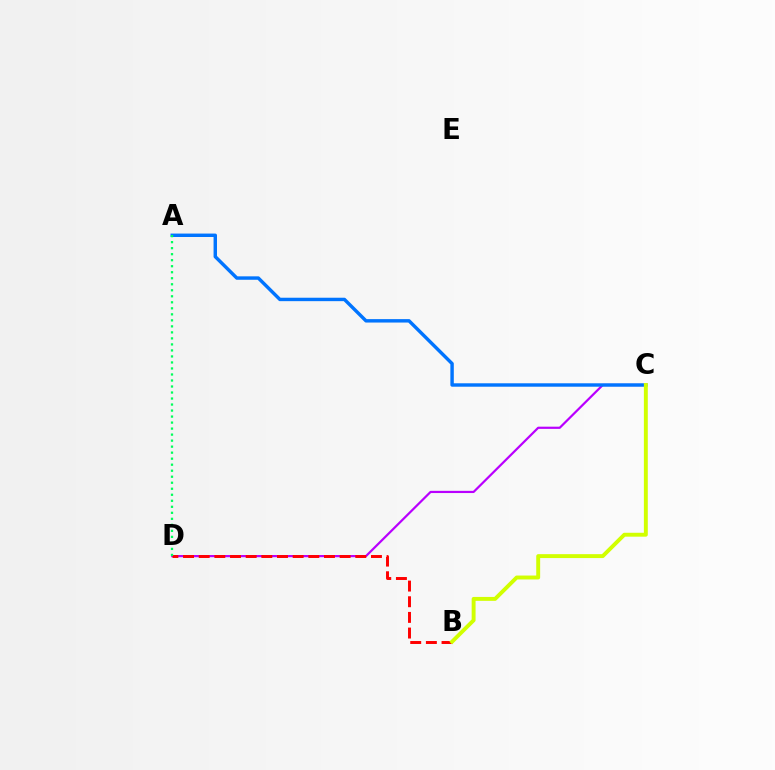{('C', 'D'): [{'color': '#b900ff', 'line_style': 'solid', 'thickness': 1.59}], ('A', 'C'): [{'color': '#0074ff', 'line_style': 'solid', 'thickness': 2.47}], ('B', 'D'): [{'color': '#ff0000', 'line_style': 'dashed', 'thickness': 2.13}], ('A', 'D'): [{'color': '#00ff5c', 'line_style': 'dotted', 'thickness': 1.63}], ('B', 'C'): [{'color': '#d1ff00', 'line_style': 'solid', 'thickness': 2.81}]}